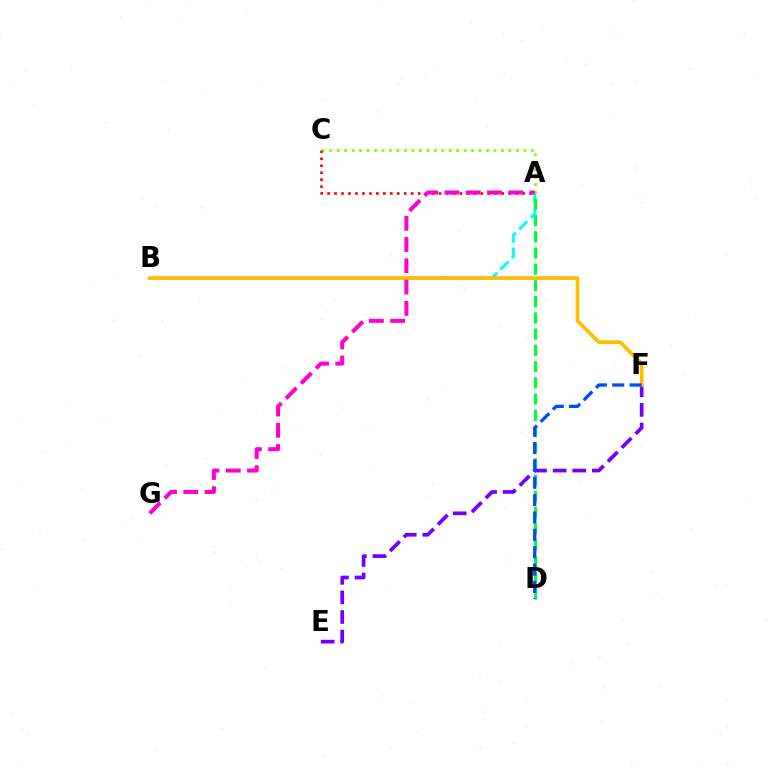{('A', 'B'): [{'color': '#00fff6', 'line_style': 'dashed', 'thickness': 2.17}], ('A', 'C'): [{'color': '#84ff00', 'line_style': 'dotted', 'thickness': 2.03}, {'color': '#ff0000', 'line_style': 'dotted', 'thickness': 1.89}], ('A', 'D'): [{'color': '#00ff39', 'line_style': 'dashed', 'thickness': 2.2}], ('E', 'F'): [{'color': '#7200ff', 'line_style': 'dashed', 'thickness': 2.66}], ('B', 'F'): [{'color': '#ffbd00', 'line_style': 'solid', 'thickness': 2.68}], ('A', 'G'): [{'color': '#ff00cf', 'line_style': 'dashed', 'thickness': 2.89}], ('D', 'F'): [{'color': '#004bff', 'line_style': 'dashed', 'thickness': 2.36}]}